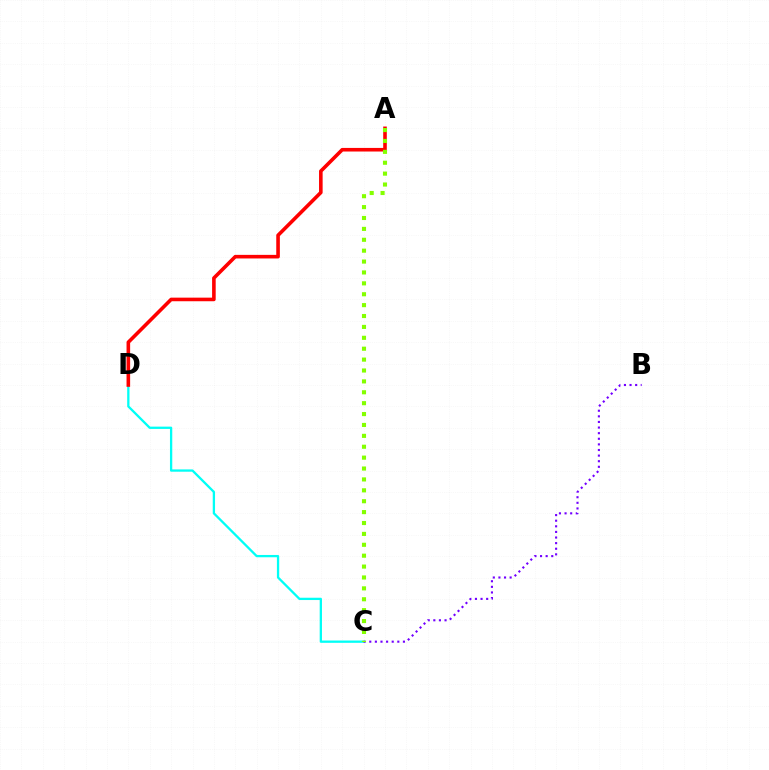{('C', 'D'): [{'color': '#00fff6', 'line_style': 'solid', 'thickness': 1.65}], ('B', 'C'): [{'color': '#7200ff', 'line_style': 'dotted', 'thickness': 1.52}], ('A', 'D'): [{'color': '#ff0000', 'line_style': 'solid', 'thickness': 2.59}], ('A', 'C'): [{'color': '#84ff00', 'line_style': 'dotted', 'thickness': 2.96}]}